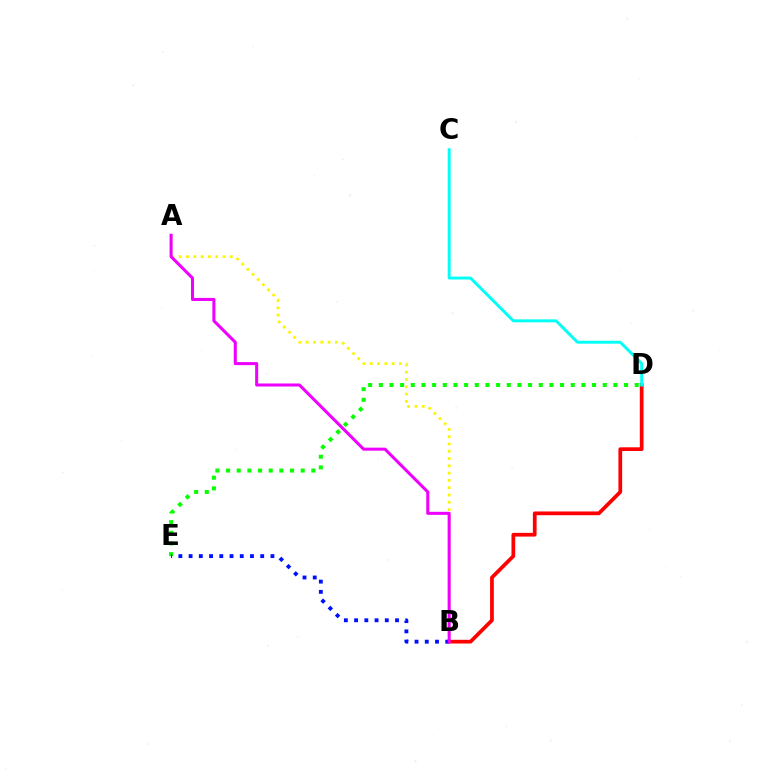{('A', 'B'): [{'color': '#fcf500', 'line_style': 'dotted', 'thickness': 1.98}, {'color': '#ee00ff', 'line_style': 'solid', 'thickness': 2.19}], ('D', 'E'): [{'color': '#08ff00', 'line_style': 'dotted', 'thickness': 2.9}], ('B', 'D'): [{'color': '#ff0000', 'line_style': 'solid', 'thickness': 2.68}], ('B', 'E'): [{'color': '#0010ff', 'line_style': 'dotted', 'thickness': 2.78}], ('C', 'D'): [{'color': '#00fff6', 'line_style': 'solid', 'thickness': 2.11}]}